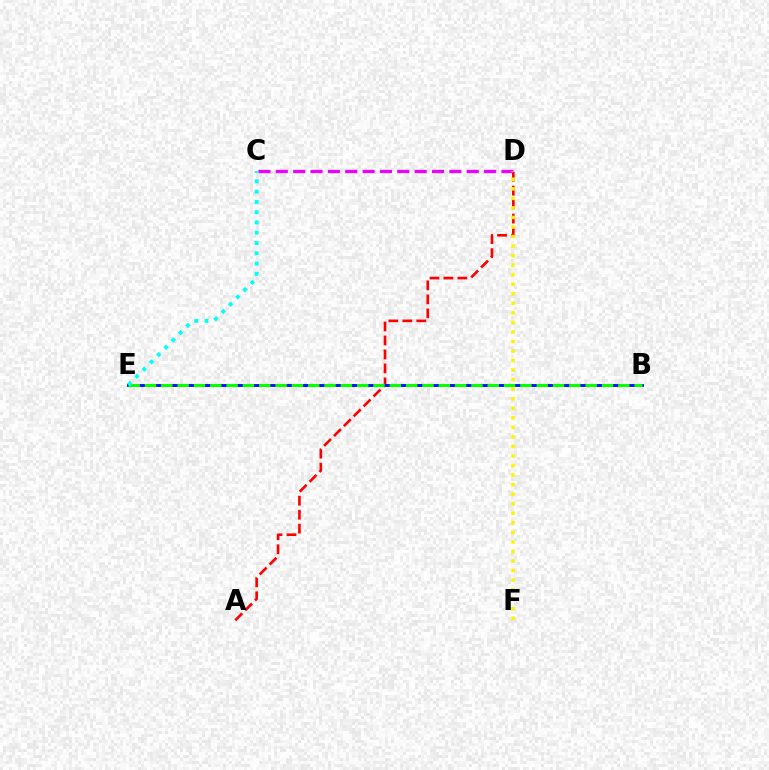{('A', 'D'): [{'color': '#ff0000', 'line_style': 'dashed', 'thickness': 1.9}], ('B', 'E'): [{'color': '#0010ff', 'line_style': 'solid', 'thickness': 2.08}, {'color': '#08ff00', 'line_style': 'dashed', 'thickness': 2.22}], ('C', 'D'): [{'color': '#ee00ff', 'line_style': 'dashed', 'thickness': 2.36}], ('C', 'E'): [{'color': '#00fff6', 'line_style': 'dotted', 'thickness': 2.79}], ('D', 'F'): [{'color': '#fcf500', 'line_style': 'dotted', 'thickness': 2.59}]}